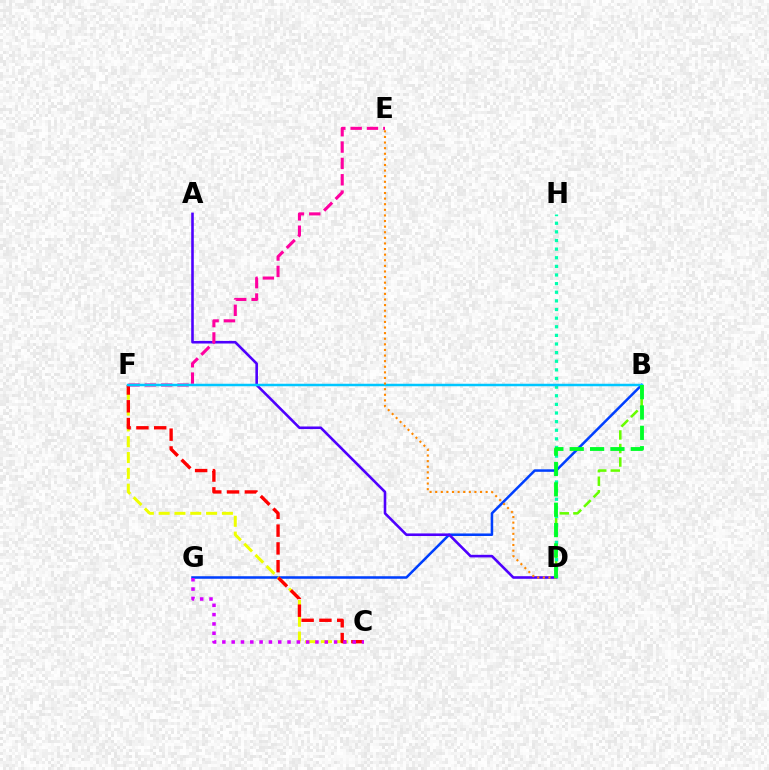{('B', 'G'): [{'color': '#003fff', 'line_style': 'solid', 'thickness': 1.82}], ('C', 'F'): [{'color': '#eeff00', 'line_style': 'dashed', 'thickness': 2.15}, {'color': '#ff0000', 'line_style': 'dashed', 'thickness': 2.42}], ('B', 'D'): [{'color': '#66ff00', 'line_style': 'dashed', 'thickness': 1.84}, {'color': '#00ff27', 'line_style': 'dashed', 'thickness': 2.77}], ('A', 'D'): [{'color': '#4f00ff', 'line_style': 'solid', 'thickness': 1.87}], ('D', 'H'): [{'color': '#00ffaf', 'line_style': 'dotted', 'thickness': 2.34}], ('E', 'F'): [{'color': '#ff00a0', 'line_style': 'dashed', 'thickness': 2.22}], ('C', 'G'): [{'color': '#d600ff', 'line_style': 'dotted', 'thickness': 2.53}], ('B', 'F'): [{'color': '#00c7ff', 'line_style': 'solid', 'thickness': 1.8}], ('D', 'E'): [{'color': '#ff8800', 'line_style': 'dotted', 'thickness': 1.52}]}